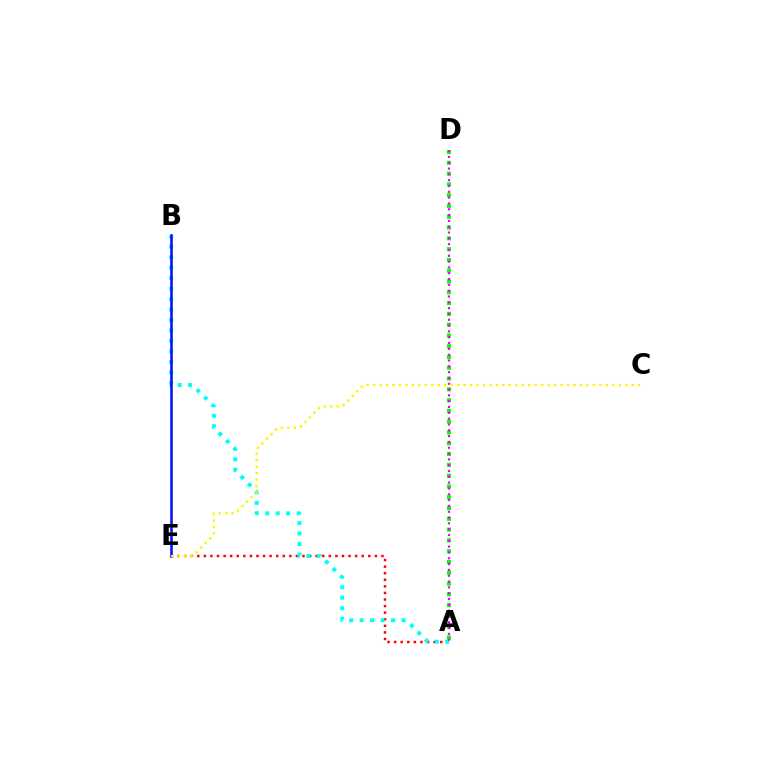{('A', 'E'): [{'color': '#ff0000', 'line_style': 'dotted', 'thickness': 1.79}], ('A', 'B'): [{'color': '#00fff6', 'line_style': 'dotted', 'thickness': 2.85}], ('B', 'E'): [{'color': '#0010ff', 'line_style': 'solid', 'thickness': 1.84}], ('C', 'E'): [{'color': '#fcf500', 'line_style': 'dotted', 'thickness': 1.76}], ('A', 'D'): [{'color': '#08ff00', 'line_style': 'dotted', 'thickness': 2.93}, {'color': '#ee00ff', 'line_style': 'dotted', 'thickness': 1.58}]}